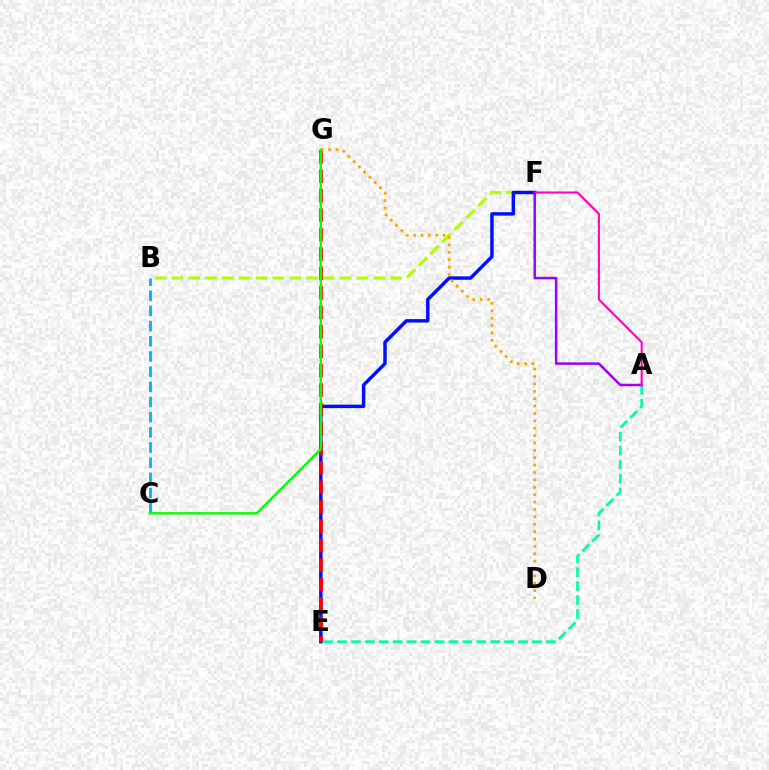{('A', 'E'): [{'color': '#00ff9d', 'line_style': 'dashed', 'thickness': 1.89}], ('B', 'F'): [{'color': '#b3ff00', 'line_style': 'dashed', 'thickness': 2.28}], ('A', 'F'): [{'color': '#9b00ff', 'line_style': 'solid', 'thickness': 1.79}, {'color': '#ff00bd', 'line_style': 'solid', 'thickness': 1.51}], ('E', 'F'): [{'color': '#0010ff', 'line_style': 'solid', 'thickness': 2.49}], ('E', 'G'): [{'color': '#ff0000', 'line_style': 'dashed', 'thickness': 2.64}], ('B', 'C'): [{'color': '#00b5ff', 'line_style': 'dashed', 'thickness': 2.06}], ('D', 'G'): [{'color': '#ffa500', 'line_style': 'dotted', 'thickness': 2.01}], ('C', 'G'): [{'color': '#08ff00', 'line_style': 'solid', 'thickness': 1.73}]}